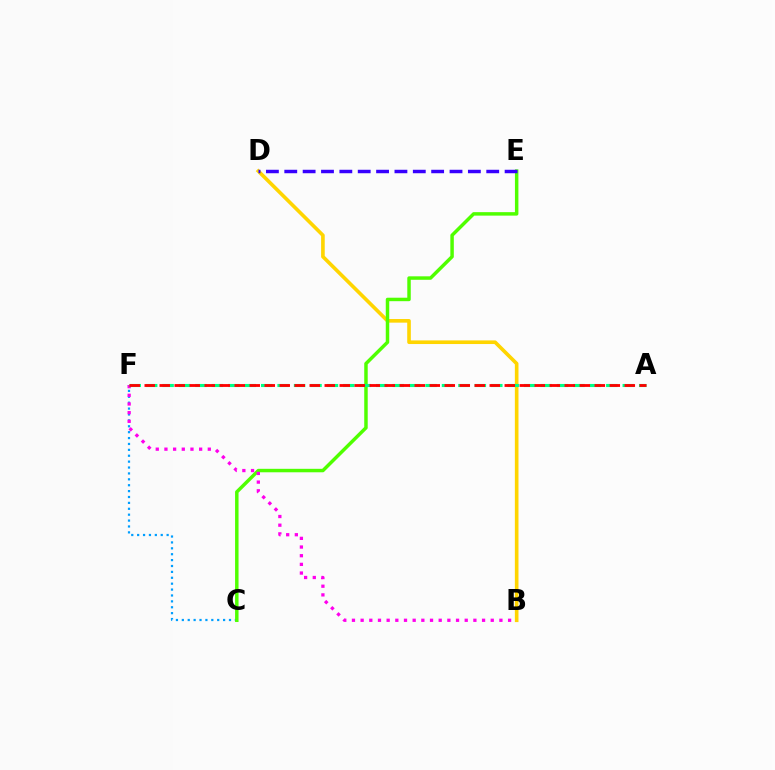{('B', 'D'): [{'color': '#ffd500', 'line_style': 'solid', 'thickness': 2.61}], ('C', 'F'): [{'color': '#009eff', 'line_style': 'dotted', 'thickness': 1.6}], ('C', 'E'): [{'color': '#4fff00', 'line_style': 'solid', 'thickness': 2.5}], ('B', 'F'): [{'color': '#ff00ed', 'line_style': 'dotted', 'thickness': 2.36}], ('A', 'F'): [{'color': '#00ff86', 'line_style': 'dashed', 'thickness': 2.23}, {'color': '#ff0000', 'line_style': 'dashed', 'thickness': 2.04}], ('D', 'E'): [{'color': '#3700ff', 'line_style': 'dashed', 'thickness': 2.49}]}